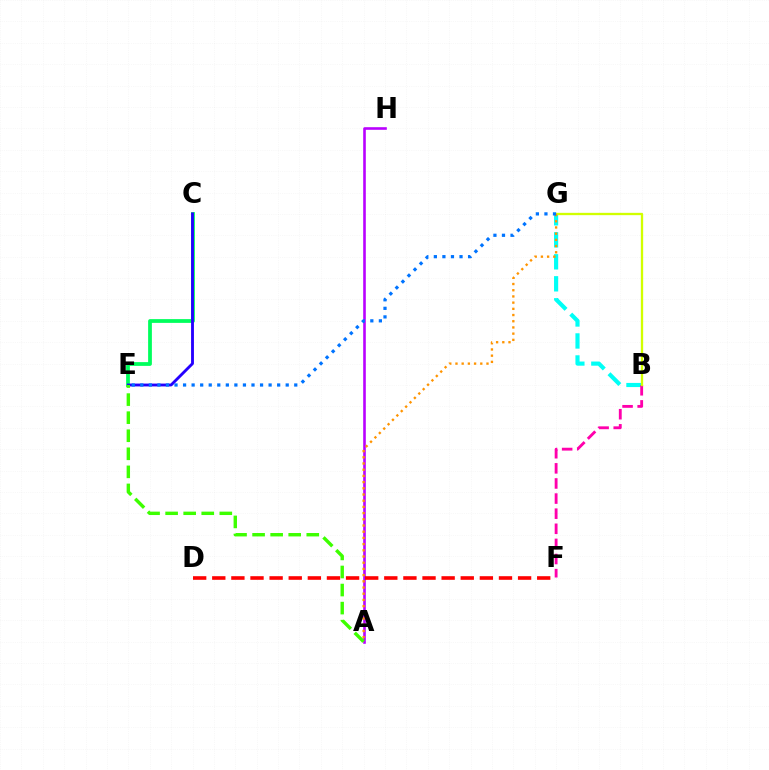{('A', 'H'): [{'color': '#b900ff', 'line_style': 'solid', 'thickness': 1.88}], ('C', 'E'): [{'color': '#00ff5c', 'line_style': 'solid', 'thickness': 2.71}, {'color': '#2500ff', 'line_style': 'solid', 'thickness': 2.06}], ('B', 'G'): [{'color': '#00fff6', 'line_style': 'dashed', 'thickness': 2.99}, {'color': '#d1ff00', 'line_style': 'solid', 'thickness': 1.67}], ('B', 'F'): [{'color': '#ff00ac', 'line_style': 'dashed', 'thickness': 2.05}], ('D', 'F'): [{'color': '#ff0000', 'line_style': 'dashed', 'thickness': 2.6}], ('A', 'G'): [{'color': '#ff9400', 'line_style': 'dotted', 'thickness': 1.68}], ('A', 'E'): [{'color': '#3dff00', 'line_style': 'dashed', 'thickness': 2.45}], ('E', 'G'): [{'color': '#0074ff', 'line_style': 'dotted', 'thickness': 2.32}]}